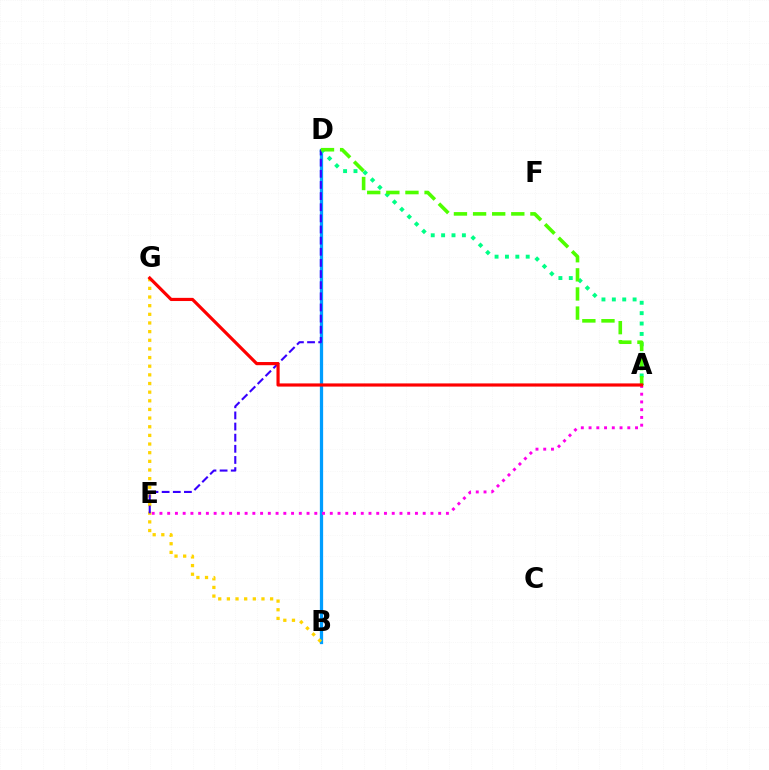{('B', 'D'): [{'color': '#009eff', 'line_style': 'solid', 'thickness': 2.35}], ('A', 'D'): [{'color': '#00ff86', 'line_style': 'dotted', 'thickness': 2.82}, {'color': '#4fff00', 'line_style': 'dashed', 'thickness': 2.6}], ('A', 'E'): [{'color': '#ff00ed', 'line_style': 'dotted', 'thickness': 2.1}], ('B', 'G'): [{'color': '#ffd500', 'line_style': 'dotted', 'thickness': 2.35}], ('D', 'E'): [{'color': '#3700ff', 'line_style': 'dashed', 'thickness': 1.51}], ('A', 'G'): [{'color': '#ff0000', 'line_style': 'solid', 'thickness': 2.28}]}